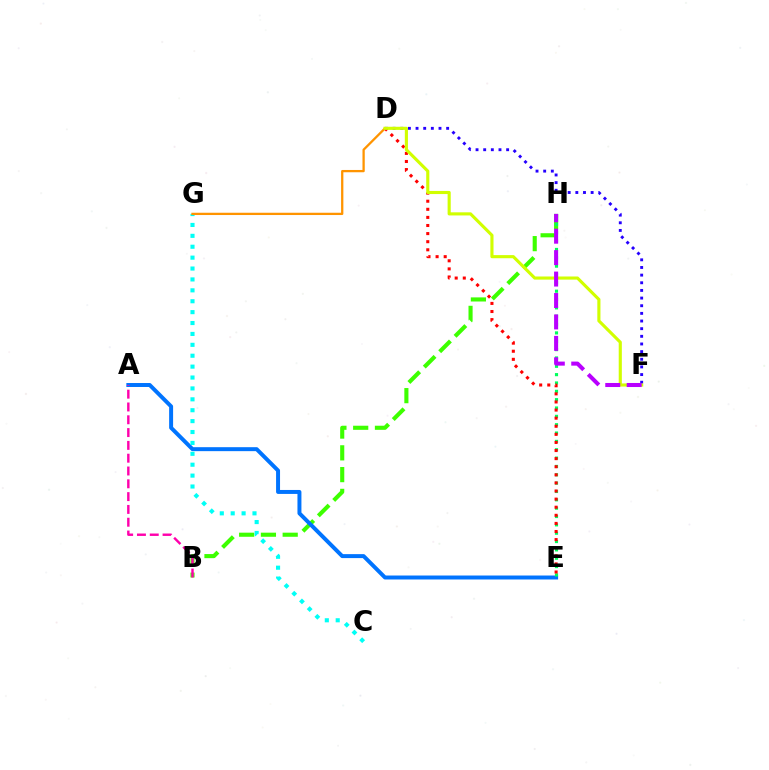{('B', 'H'): [{'color': '#3dff00', 'line_style': 'dashed', 'thickness': 2.96}], ('D', 'F'): [{'color': '#2500ff', 'line_style': 'dotted', 'thickness': 2.08}, {'color': '#d1ff00', 'line_style': 'solid', 'thickness': 2.25}], ('A', 'E'): [{'color': '#0074ff', 'line_style': 'solid', 'thickness': 2.85}], ('A', 'B'): [{'color': '#ff00ac', 'line_style': 'dashed', 'thickness': 1.74}], ('C', 'G'): [{'color': '#00fff6', 'line_style': 'dotted', 'thickness': 2.96}], ('D', 'G'): [{'color': '#ff9400', 'line_style': 'solid', 'thickness': 1.65}], ('E', 'H'): [{'color': '#00ff5c', 'line_style': 'dotted', 'thickness': 2.27}], ('D', 'E'): [{'color': '#ff0000', 'line_style': 'dotted', 'thickness': 2.2}], ('F', 'H'): [{'color': '#b900ff', 'line_style': 'dashed', 'thickness': 2.91}]}